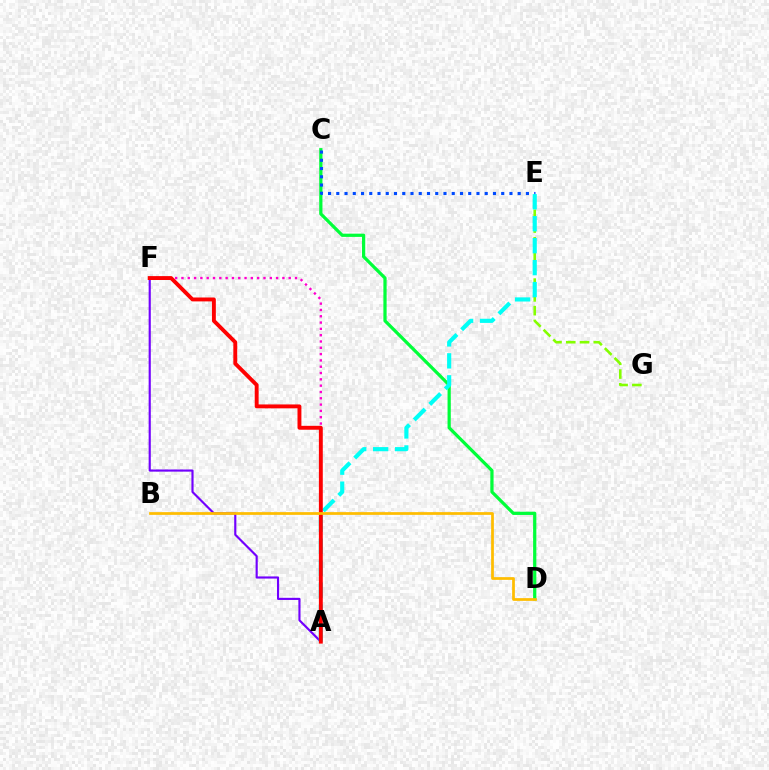{('C', 'D'): [{'color': '#00ff39', 'line_style': 'solid', 'thickness': 2.33}], ('C', 'E'): [{'color': '#004bff', 'line_style': 'dotted', 'thickness': 2.24}], ('E', 'G'): [{'color': '#84ff00', 'line_style': 'dashed', 'thickness': 1.87}], ('A', 'F'): [{'color': '#7200ff', 'line_style': 'solid', 'thickness': 1.55}, {'color': '#ff00cf', 'line_style': 'dotted', 'thickness': 1.71}, {'color': '#ff0000', 'line_style': 'solid', 'thickness': 2.81}], ('A', 'E'): [{'color': '#00fff6', 'line_style': 'dashed', 'thickness': 2.98}], ('B', 'D'): [{'color': '#ffbd00', 'line_style': 'solid', 'thickness': 1.97}]}